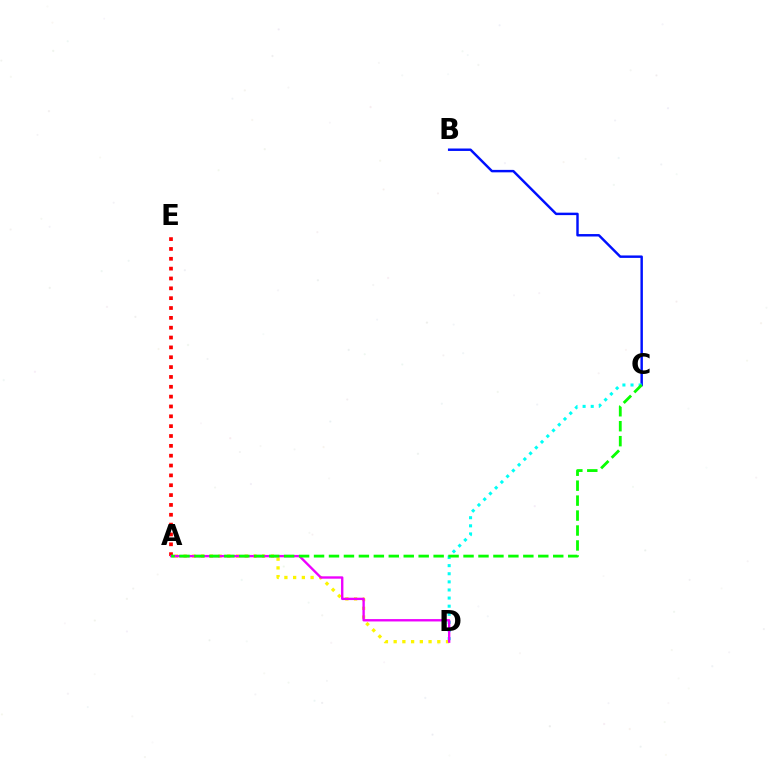{('A', 'D'): [{'color': '#fcf500', 'line_style': 'dotted', 'thickness': 2.37}, {'color': '#ee00ff', 'line_style': 'solid', 'thickness': 1.71}], ('B', 'C'): [{'color': '#0010ff', 'line_style': 'solid', 'thickness': 1.76}], ('C', 'D'): [{'color': '#00fff6', 'line_style': 'dotted', 'thickness': 2.2}], ('A', 'E'): [{'color': '#ff0000', 'line_style': 'dotted', 'thickness': 2.67}], ('A', 'C'): [{'color': '#08ff00', 'line_style': 'dashed', 'thickness': 2.03}]}